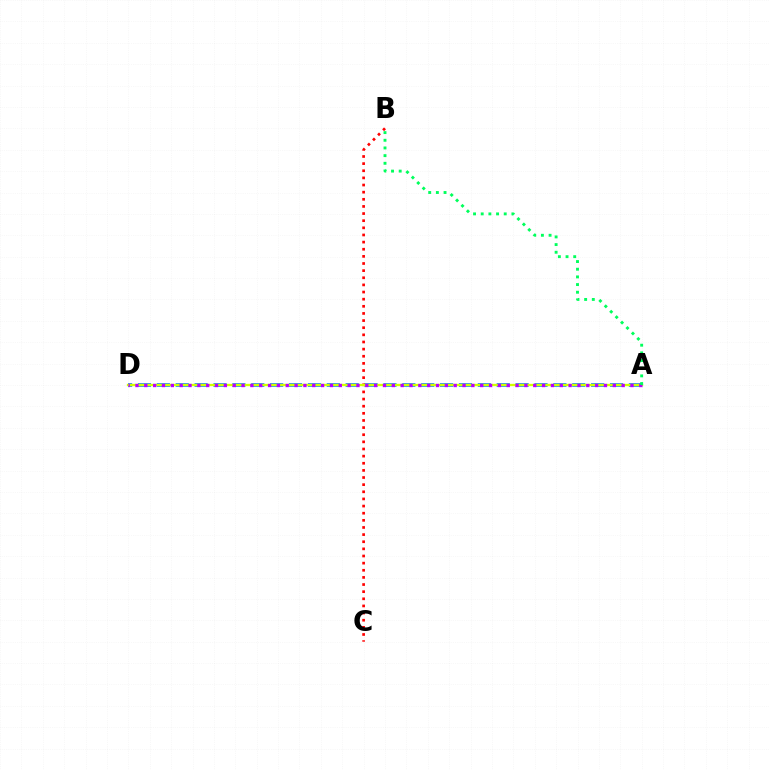{('A', 'D'): [{'color': '#0074ff', 'line_style': 'dashed', 'thickness': 2.57}, {'color': '#d1ff00', 'line_style': 'solid', 'thickness': 1.67}, {'color': '#b900ff', 'line_style': 'dotted', 'thickness': 2.4}], ('B', 'C'): [{'color': '#ff0000', 'line_style': 'dotted', 'thickness': 1.94}], ('A', 'B'): [{'color': '#00ff5c', 'line_style': 'dotted', 'thickness': 2.08}]}